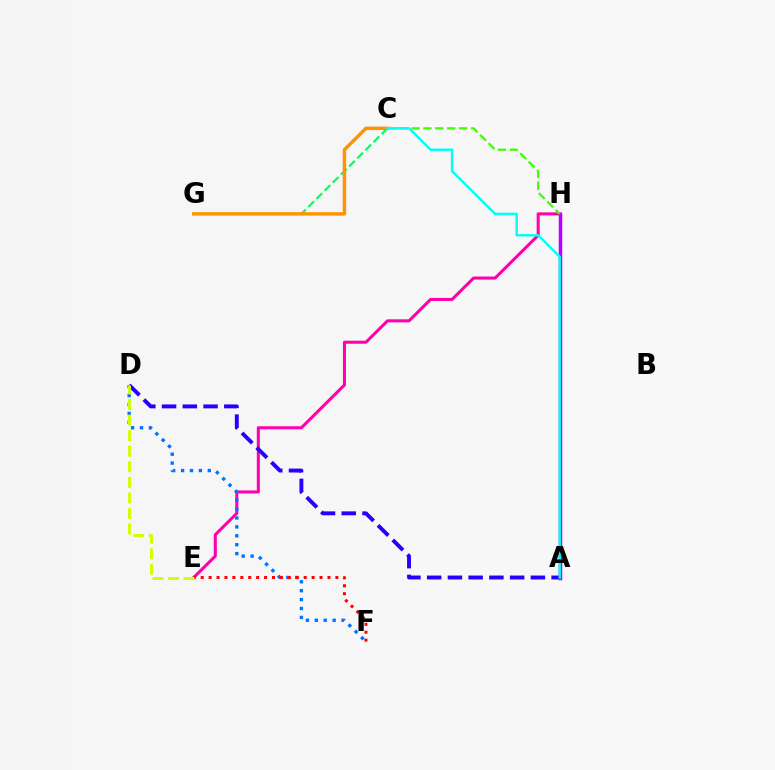{('C', 'G'): [{'color': '#00ff5c', 'line_style': 'dashed', 'thickness': 1.56}, {'color': '#ff9400', 'line_style': 'solid', 'thickness': 2.48}], ('E', 'H'): [{'color': '#ff00ac', 'line_style': 'solid', 'thickness': 2.2}], ('A', 'H'): [{'color': '#b900ff', 'line_style': 'solid', 'thickness': 2.52}], ('A', 'D'): [{'color': '#2500ff', 'line_style': 'dashed', 'thickness': 2.82}], ('D', 'F'): [{'color': '#0074ff', 'line_style': 'dotted', 'thickness': 2.42}], ('E', 'F'): [{'color': '#ff0000', 'line_style': 'dotted', 'thickness': 2.15}], ('C', 'H'): [{'color': '#3dff00', 'line_style': 'dashed', 'thickness': 1.62}], ('A', 'C'): [{'color': '#00fff6', 'line_style': 'solid', 'thickness': 1.75}], ('D', 'E'): [{'color': '#d1ff00', 'line_style': 'dashed', 'thickness': 2.12}]}